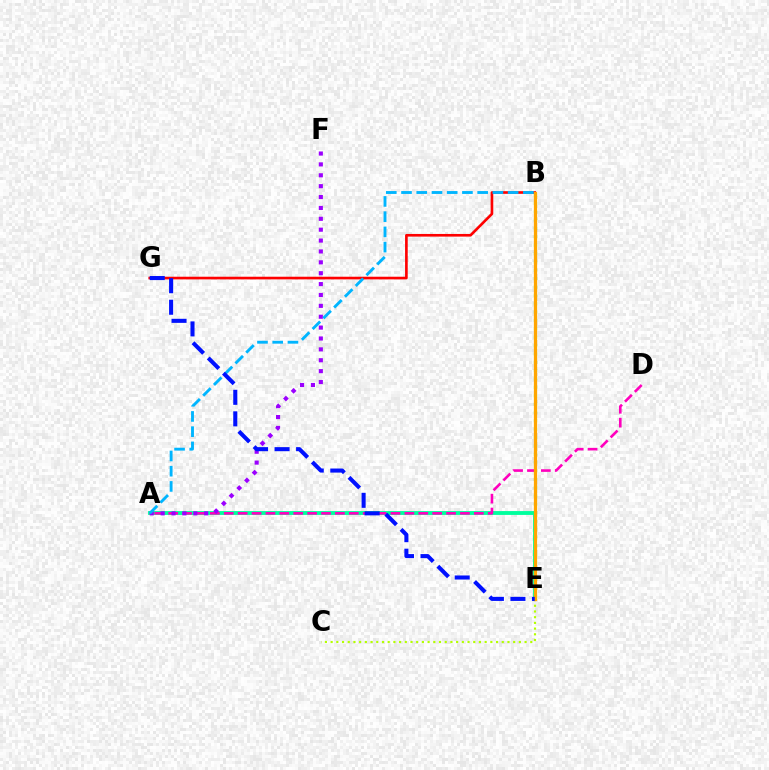{('A', 'E'): [{'color': '#00ff9d', 'line_style': 'solid', 'thickness': 2.77}], ('A', 'D'): [{'color': '#ff00bd', 'line_style': 'dashed', 'thickness': 1.89}], ('A', 'F'): [{'color': '#9b00ff', 'line_style': 'dotted', 'thickness': 2.96}], ('B', 'E'): [{'color': '#08ff00', 'line_style': 'dotted', 'thickness': 2.27}, {'color': '#ffa500', 'line_style': 'solid', 'thickness': 2.33}], ('C', 'E'): [{'color': '#b3ff00', 'line_style': 'dotted', 'thickness': 1.55}], ('B', 'G'): [{'color': '#ff0000', 'line_style': 'solid', 'thickness': 1.91}], ('A', 'B'): [{'color': '#00b5ff', 'line_style': 'dashed', 'thickness': 2.07}], ('E', 'G'): [{'color': '#0010ff', 'line_style': 'dashed', 'thickness': 2.92}]}